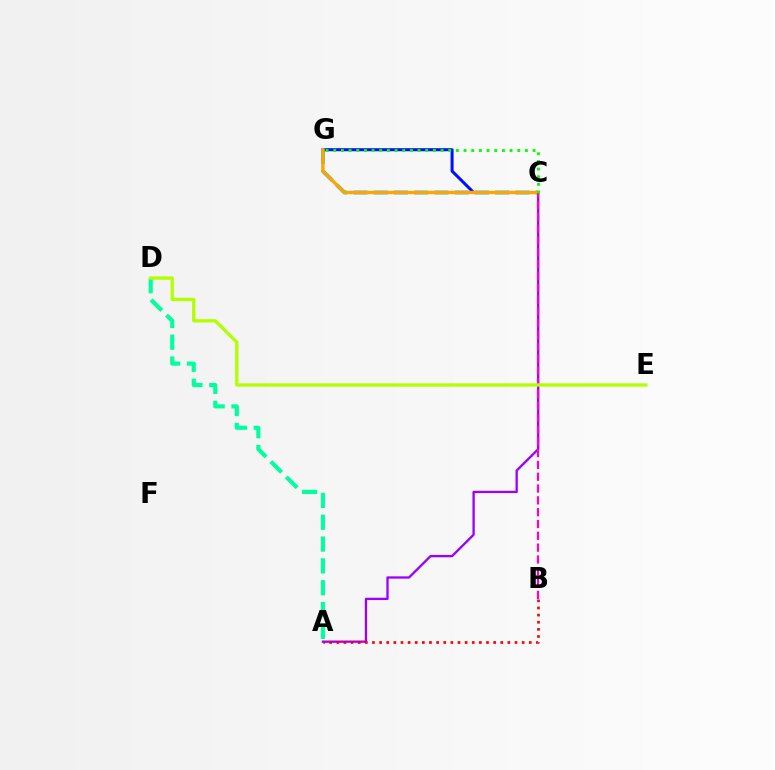{('A', 'D'): [{'color': '#00ff9d', 'line_style': 'dashed', 'thickness': 2.97}], ('C', 'G'): [{'color': '#0010ff', 'line_style': 'solid', 'thickness': 2.18}, {'color': '#00b5ff', 'line_style': 'dashed', 'thickness': 2.75}, {'color': '#ffa500', 'line_style': 'solid', 'thickness': 2.4}, {'color': '#08ff00', 'line_style': 'dotted', 'thickness': 2.08}], ('A', 'C'): [{'color': '#9b00ff', 'line_style': 'solid', 'thickness': 1.67}], ('B', 'C'): [{'color': '#ff00bd', 'line_style': 'dashed', 'thickness': 1.6}], ('D', 'E'): [{'color': '#b3ff00', 'line_style': 'solid', 'thickness': 2.38}], ('A', 'B'): [{'color': '#ff0000', 'line_style': 'dotted', 'thickness': 1.94}]}